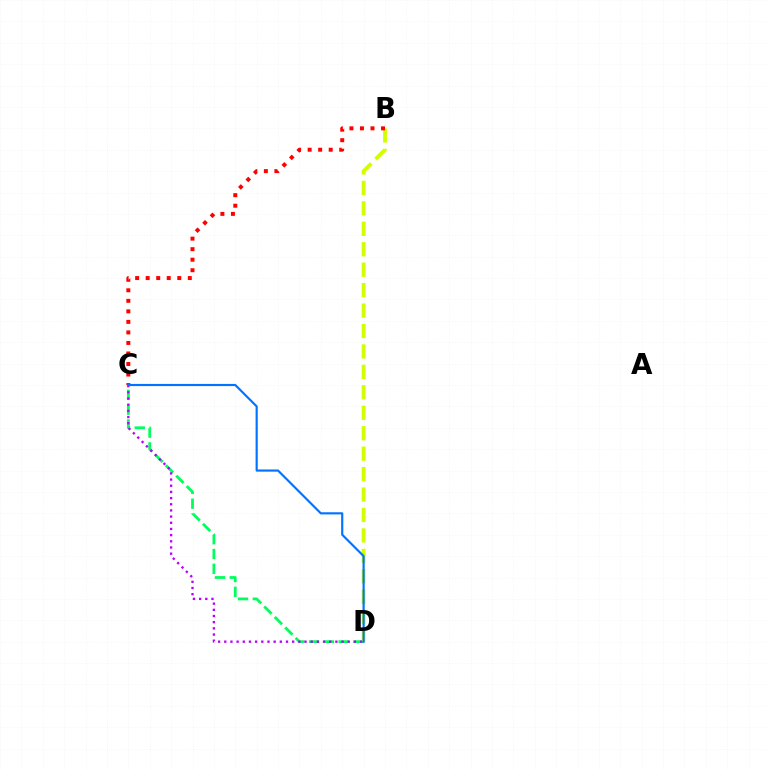{('C', 'D'): [{'color': '#00ff5c', 'line_style': 'dashed', 'thickness': 2.01}, {'color': '#b900ff', 'line_style': 'dotted', 'thickness': 1.68}, {'color': '#0074ff', 'line_style': 'solid', 'thickness': 1.56}], ('B', 'D'): [{'color': '#d1ff00', 'line_style': 'dashed', 'thickness': 2.78}], ('B', 'C'): [{'color': '#ff0000', 'line_style': 'dotted', 'thickness': 2.86}]}